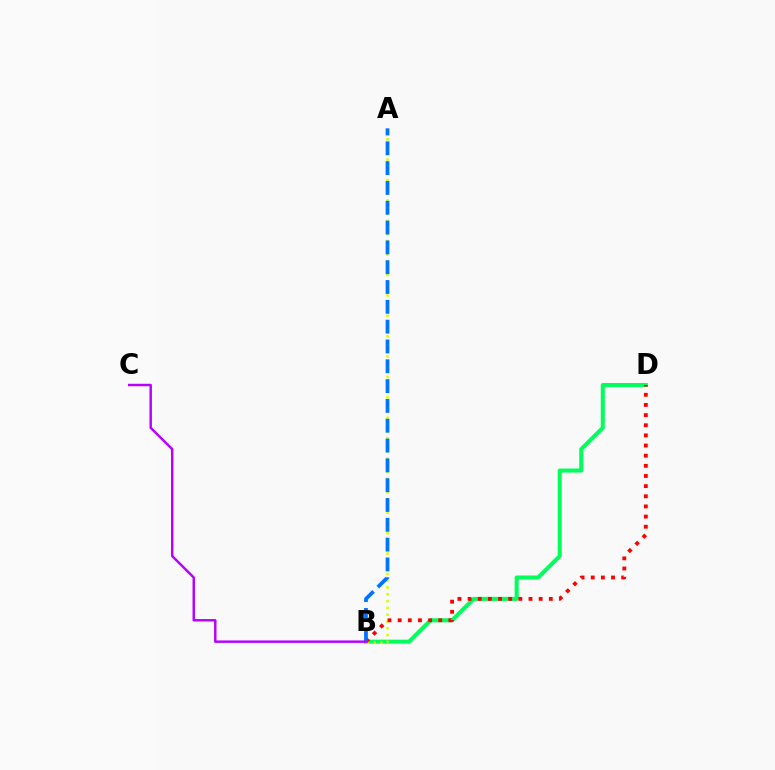{('B', 'D'): [{'color': '#00ff5c', 'line_style': 'solid', 'thickness': 2.91}, {'color': '#ff0000', 'line_style': 'dotted', 'thickness': 2.76}], ('A', 'B'): [{'color': '#d1ff00', 'line_style': 'dotted', 'thickness': 1.85}, {'color': '#0074ff', 'line_style': 'dashed', 'thickness': 2.69}], ('B', 'C'): [{'color': '#b900ff', 'line_style': 'solid', 'thickness': 1.77}]}